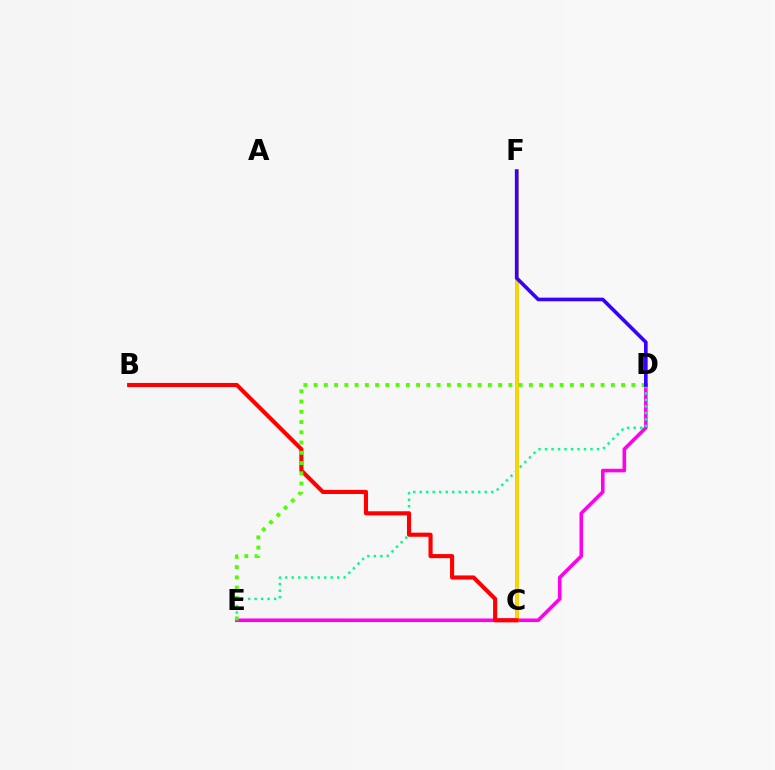{('D', 'E'): [{'color': '#ff00ed', 'line_style': 'solid', 'thickness': 2.57}, {'color': '#00ff86', 'line_style': 'dotted', 'thickness': 1.77}, {'color': '#4fff00', 'line_style': 'dotted', 'thickness': 2.78}], ('C', 'F'): [{'color': '#009eff', 'line_style': 'solid', 'thickness': 2.59}, {'color': '#ffd500', 'line_style': 'solid', 'thickness': 2.76}], ('B', 'C'): [{'color': '#ff0000', 'line_style': 'solid', 'thickness': 2.96}], ('D', 'F'): [{'color': '#3700ff', 'line_style': 'solid', 'thickness': 2.61}]}